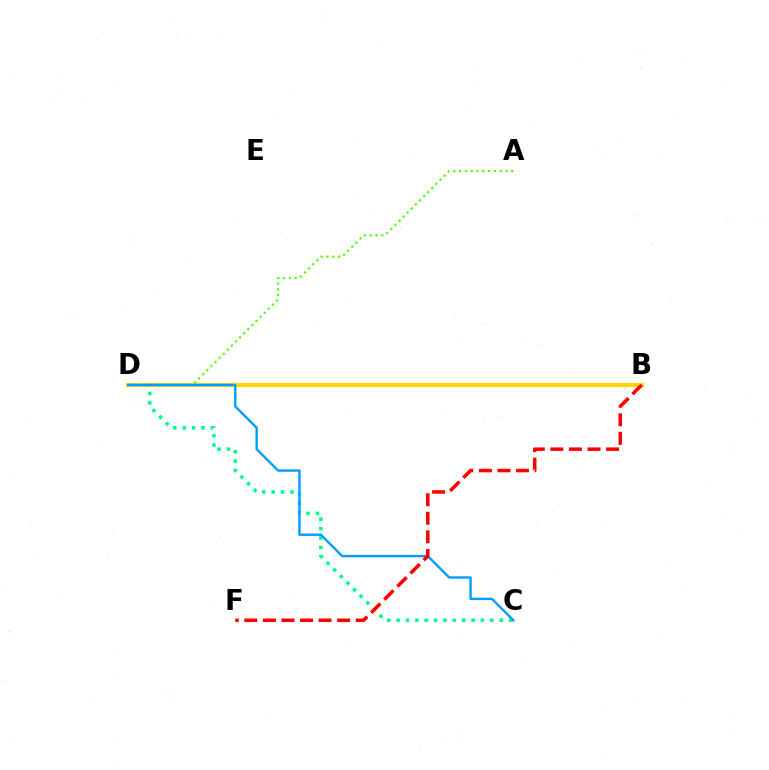{('B', 'D'): [{'color': '#ff00ed', 'line_style': 'solid', 'thickness': 1.53}, {'color': '#3700ff', 'line_style': 'solid', 'thickness': 1.77}, {'color': '#ffd500', 'line_style': 'solid', 'thickness': 2.94}], ('C', 'D'): [{'color': '#00ff86', 'line_style': 'dotted', 'thickness': 2.55}, {'color': '#009eff', 'line_style': 'solid', 'thickness': 1.73}], ('A', 'D'): [{'color': '#4fff00', 'line_style': 'dotted', 'thickness': 1.57}], ('B', 'F'): [{'color': '#ff0000', 'line_style': 'dashed', 'thickness': 2.52}]}